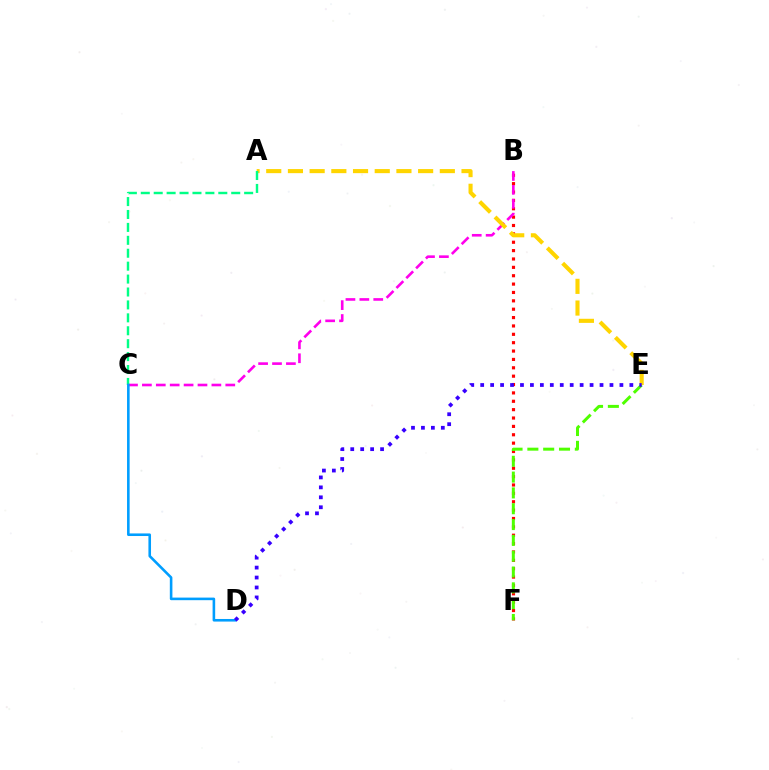{('B', 'F'): [{'color': '#ff0000', 'line_style': 'dotted', 'thickness': 2.27}], ('B', 'C'): [{'color': '#ff00ed', 'line_style': 'dashed', 'thickness': 1.89}], ('A', 'E'): [{'color': '#ffd500', 'line_style': 'dashed', 'thickness': 2.95}], ('E', 'F'): [{'color': '#4fff00', 'line_style': 'dashed', 'thickness': 2.15}], ('A', 'C'): [{'color': '#00ff86', 'line_style': 'dashed', 'thickness': 1.76}], ('C', 'D'): [{'color': '#009eff', 'line_style': 'solid', 'thickness': 1.87}], ('D', 'E'): [{'color': '#3700ff', 'line_style': 'dotted', 'thickness': 2.7}]}